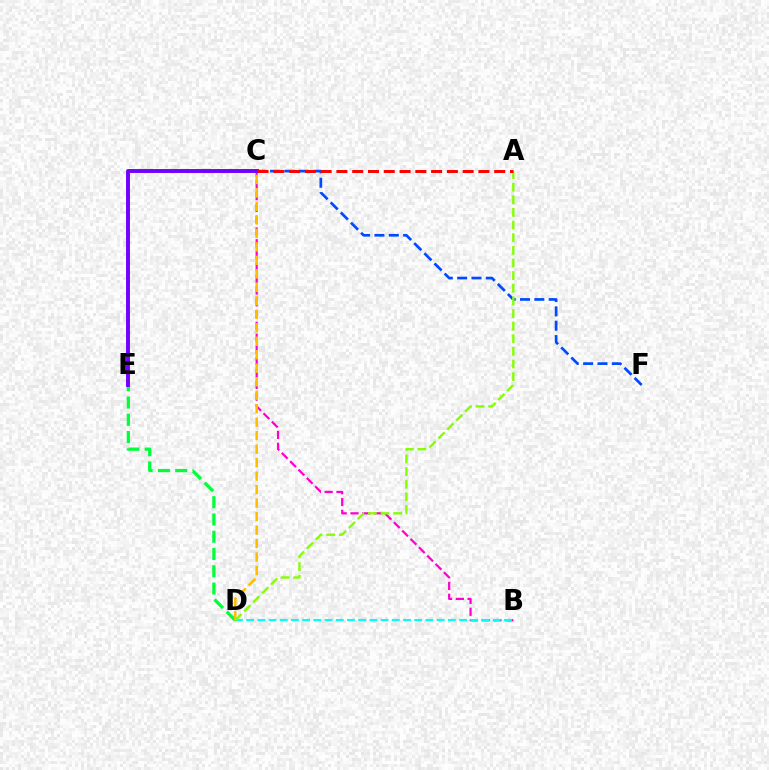{('B', 'C'): [{'color': '#ff00cf', 'line_style': 'dashed', 'thickness': 1.6}], ('D', 'E'): [{'color': '#00ff39', 'line_style': 'dashed', 'thickness': 2.35}], ('B', 'D'): [{'color': '#00fff6', 'line_style': 'dashed', 'thickness': 1.52}], ('C', 'F'): [{'color': '#004bff', 'line_style': 'dashed', 'thickness': 1.95}], ('C', 'D'): [{'color': '#ffbd00', 'line_style': 'dashed', 'thickness': 1.83}], ('C', 'E'): [{'color': '#7200ff', 'line_style': 'solid', 'thickness': 2.82}], ('A', 'D'): [{'color': '#84ff00', 'line_style': 'dashed', 'thickness': 1.72}], ('A', 'C'): [{'color': '#ff0000', 'line_style': 'dashed', 'thickness': 2.14}]}